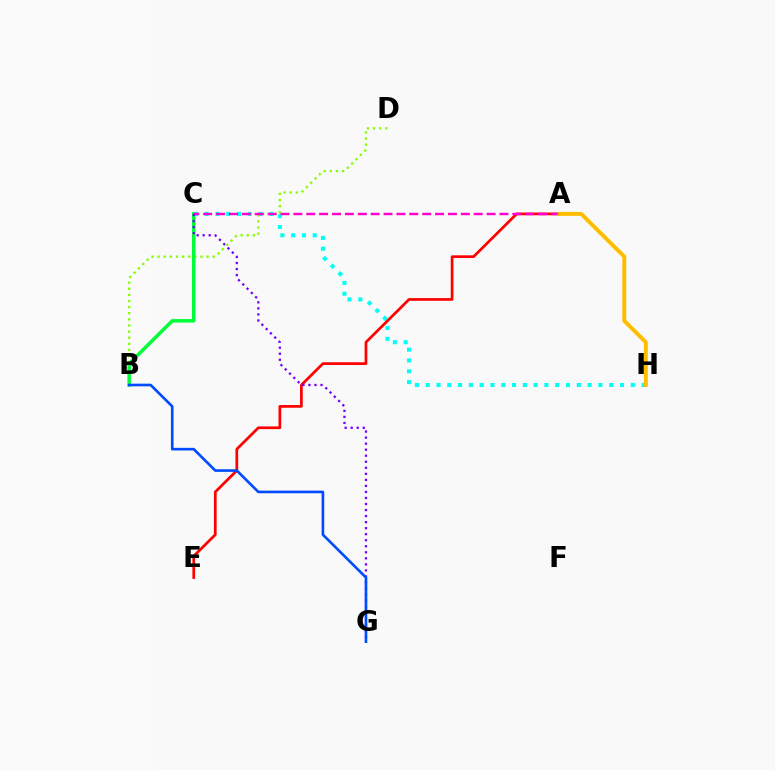{('C', 'H'): [{'color': '#00fff6', 'line_style': 'dotted', 'thickness': 2.93}], ('B', 'D'): [{'color': '#84ff00', 'line_style': 'dotted', 'thickness': 1.66}], ('B', 'C'): [{'color': '#00ff39', 'line_style': 'solid', 'thickness': 2.53}], ('A', 'E'): [{'color': '#ff0000', 'line_style': 'solid', 'thickness': 1.95}], ('A', 'C'): [{'color': '#ff00cf', 'line_style': 'dashed', 'thickness': 1.75}], ('A', 'H'): [{'color': '#ffbd00', 'line_style': 'solid', 'thickness': 2.84}], ('C', 'G'): [{'color': '#7200ff', 'line_style': 'dotted', 'thickness': 1.64}], ('B', 'G'): [{'color': '#004bff', 'line_style': 'solid', 'thickness': 1.9}]}